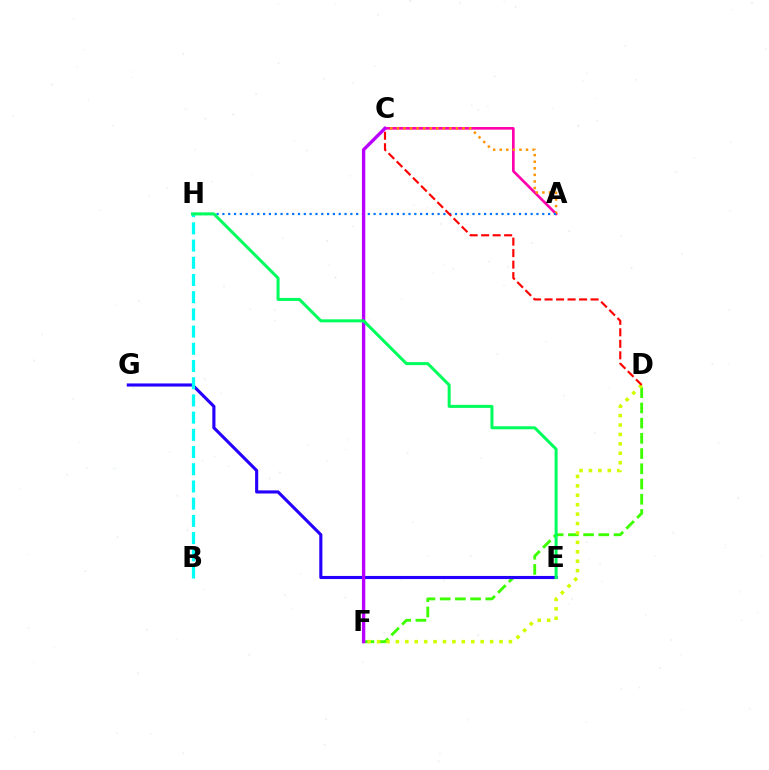{('D', 'F'): [{'color': '#3dff00', 'line_style': 'dashed', 'thickness': 2.07}, {'color': '#d1ff00', 'line_style': 'dotted', 'thickness': 2.56}], ('A', 'C'): [{'color': '#ff00ac', 'line_style': 'solid', 'thickness': 1.89}, {'color': '#ff9400', 'line_style': 'dotted', 'thickness': 1.79}], ('A', 'H'): [{'color': '#0074ff', 'line_style': 'dotted', 'thickness': 1.58}], ('E', 'G'): [{'color': '#2500ff', 'line_style': 'solid', 'thickness': 2.25}], ('B', 'H'): [{'color': '#00fff6', 'line_style': 'dashed', 'thickness': 2.34}], ('C', 'F'): [{'color': '#b900ff', 'line_style': 'solid', 'thickness': 2.41}], ('E', 'H'): [{'color': '#00ff5c', 'line_style': 'solid', 'thickness': 2.18}], ('C', 'D'): [{'color': '#ff0000', 'line_style': 'dashed', 'thickness': 1.56}]}